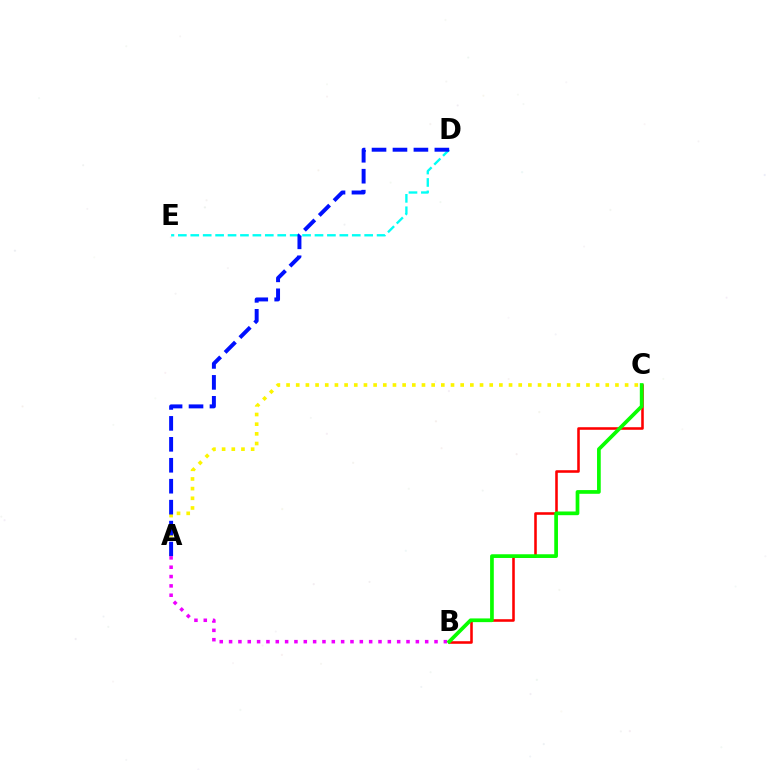{('A', 'C'): [{'color': '#fcf500', 'line_style': 'dotted', 'thickness': 2.63}], ('D', 'E'): [{'color': '#00fff6', 'line_style': 'dashed', 'thickness': 1.69}], ('A', 'D'): [{'color': '#0010ff', 'line_style': 'dashed', 'thickness': 2.85}], ('B', 'C'): [{'color': '#ff0000', 'line_style': 'solid', 'thickness': 1.85}, {'color': '#08ff00', 'line_style': 'solid', 'thickness': 2.67}], ('A', 'B'): [{'color': '#ee00ff', 'line_style': 'dotted', 'thickness': 2.54}]}